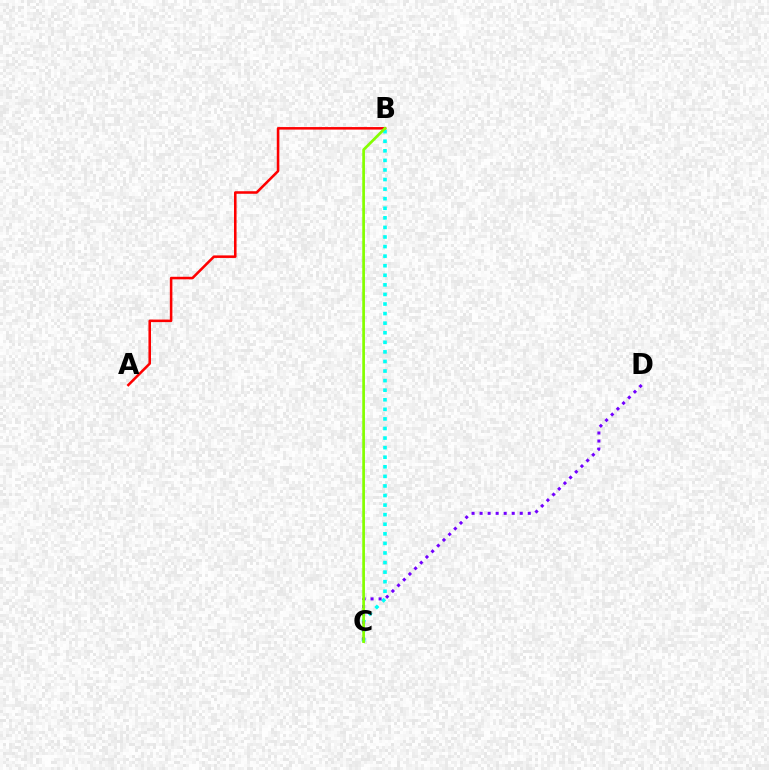{('A', 'B'): [{'color': '#ff0000', 'line_style': 'solid', 'thickness': 1.83}], ('B', 'C'): [{'color': '#00fff6', 'line_style': 'dotted', 'thickness': 2.6}, {'color': '#84ff00', 'line_style': 'solid', 'thickness': 1.95}], ('C', 'D'): [{'color': '#7200ff', 'line_style': 'dotted', 'thickness': 2.18}]}